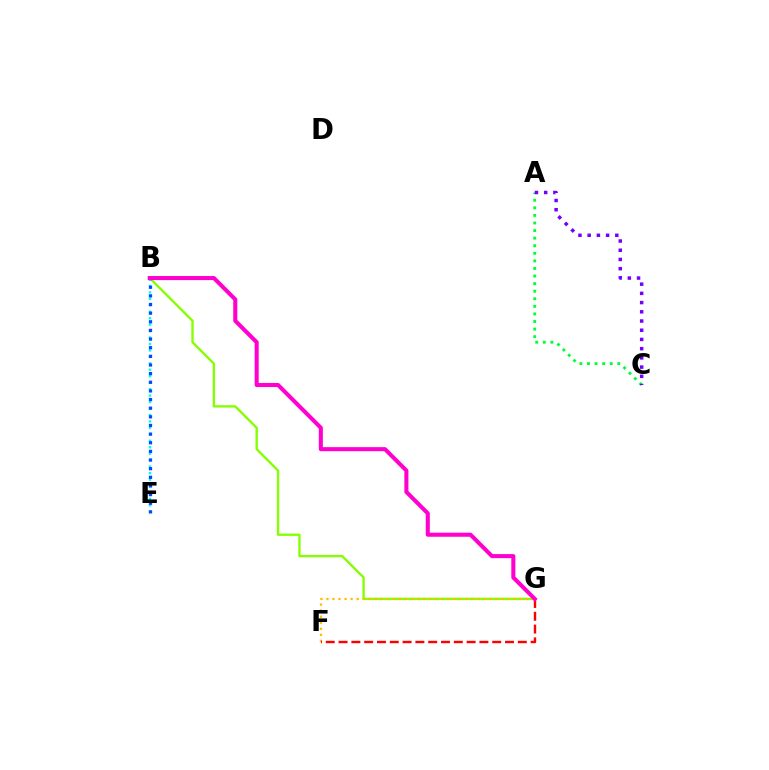{('B', 'G'): [{'color': '#84ff00', 'line_style': 'solid', 'thickness': 1.69}, {'color': '#ff00cf', 'line_style': 'solid', 'thickness': 2.92}], ('B', 'E'): [{'color': '#00fff6', 'line_style': 'dotted', 'thickness': 1.75}, {'color': '#004bff', 'line_style': 'dotted', 'thickness': 2.35}], ('A', 'C'): [{'color': '#00ff39', 'line_style': 'dotted', 'thickness': 2.06}, {'color': '#7200ff', 'line_style': 'dotted', 'thickness': 2.5}], ('F', 'G'): [{'color': '#ffbd00', 'line_style': 'dotted', 'thickness': 1.64}, {'color': '#ff0000', 'line_style': 'dashed', 'thickness': 1.74}]}